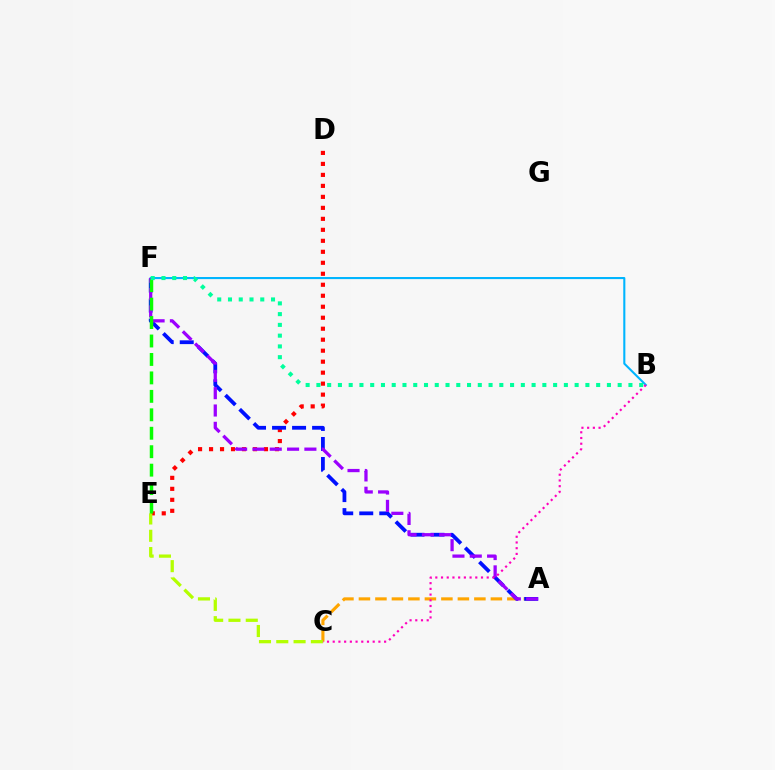{('D', 'E'): [{'color': '#ff0000', 'line_style': 'dotted', 'thickness': 2.99}], ('A', 'C'): [{'color': '#ffa500', 'line_style': 'dashed', 'thickness': 2.24}], ('B', 'F'): [{'color': '#00b5ff', 'line_style': 'solid', 'thickness': 1.5}, {'color': '#00ff9d', 'line_style': 'dotted', 'thickness': 2.92}], ('C', 'E'): [{'color': '#b3ff00', 'line_style': 'dashed', 'thickness': 2.35}], ('A', 'F'): [{'color': '#0010ff', 'line_style': 'dashed', 'thickness': 2.72}, {'color': '#9b00ff', 'line_style': 'dashed', 'thickness': 2.35}], ('B', 'C'): [{'color': '#ff00bd', 'line_style': 'dotted', 'thickness': 1.55}], ('E', 'F'): [{'color': '#08ff00', 'line_style': 'dashed', 'thickness': 2.51}]}